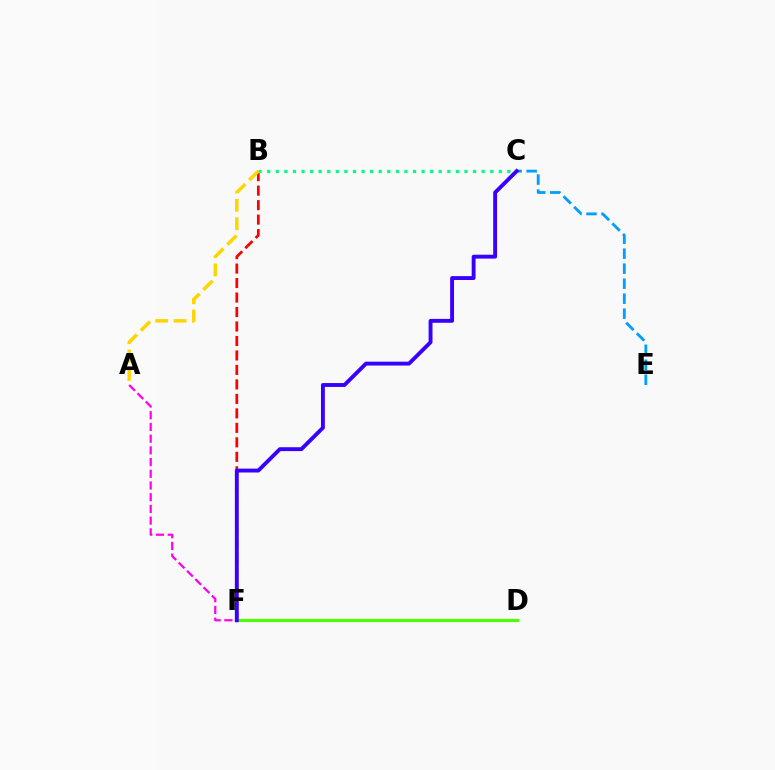{('D', 'F'): [{'color': '#4fff00', 'line_style': 'solid', 'thickness': 2.28}], ('B', 'F'): [{'color': '#ff0000', 'line_style': 'dashed', 'thickness': 1.97}], ('A', 'F'): [{'color': '#ff00ed', 'line_style': 'dashed', 'thickness': 1.59}], ('C', 'E'): [{'color': '#009eff', 'line_style': 'dashed', 'thickness': 2.04}], ('B', 'C'): [{'color': '#00ff86', 'line_style': 'dotted', 'thickness': 2.33}], ('C', 'F'): [{'color': '#3700ff', 'line_style': 'solid', 'thickness': 2.79}], ('A', 'B'): [{'color': '#ffd500', 'line_style': 'dashed', 'thickness': 2.5}]}